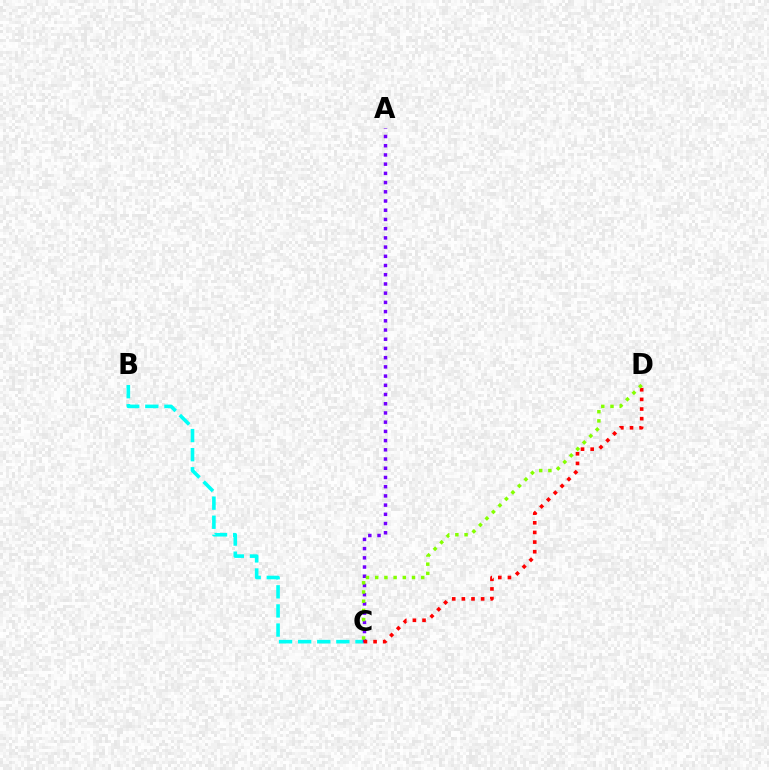{('B', 'C'): [{'color': '#00fff6', 'line_style': 'dashed', 'thickness': 2.6}], ('A', 'C'): [{'color': '#7200ff', 'line_style': 'dotted', 'thickness': 2.5}], ('C', 'D'): [{'color': '#ff0000', 'line_style': 'dotted', 'thickness': 2.62}, {'color': '#84ff00', 'line_style': 'dotted', 'thickness': 2.5}]}